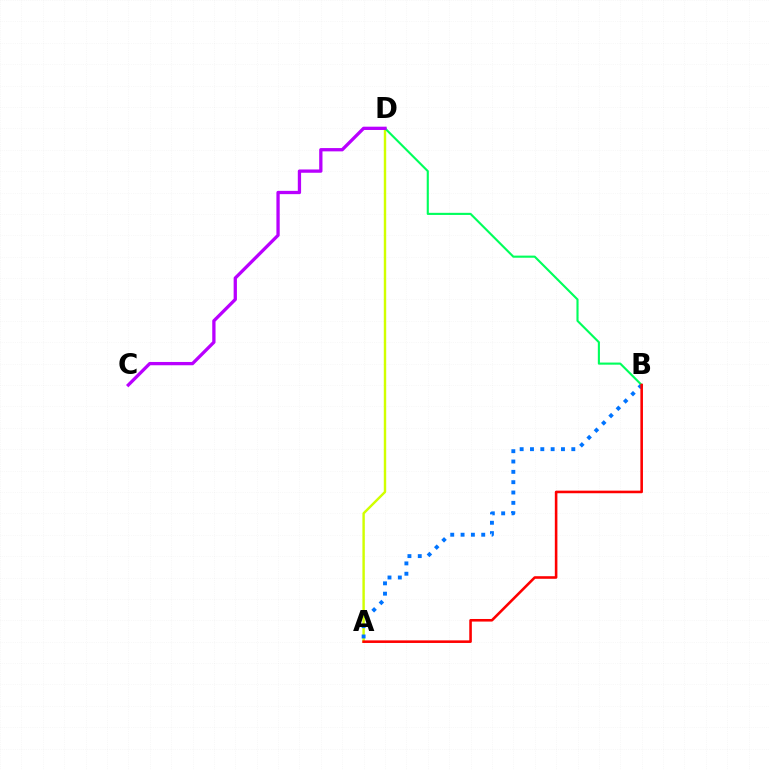{('A', 'D'): [{'color': '#d1ff00', 'line_style': 'solid', 'thickness': 1.74}], ('A', 'B'): [{'color': '#0074ff', 'line_style': 'dotted', 'thickness': 2.81}, {'color': '#ff0000', 'line_style': 'solid', 'thickness': 1.86}], ('B', 'D'): [{'color': '#00ff5c', 'line_style': 'solid', 'thickness': 1.53}], ('C', 'D'): [{'color': '#b900ff', 'line_style': 'solid', 'thickness': 2.37}]}